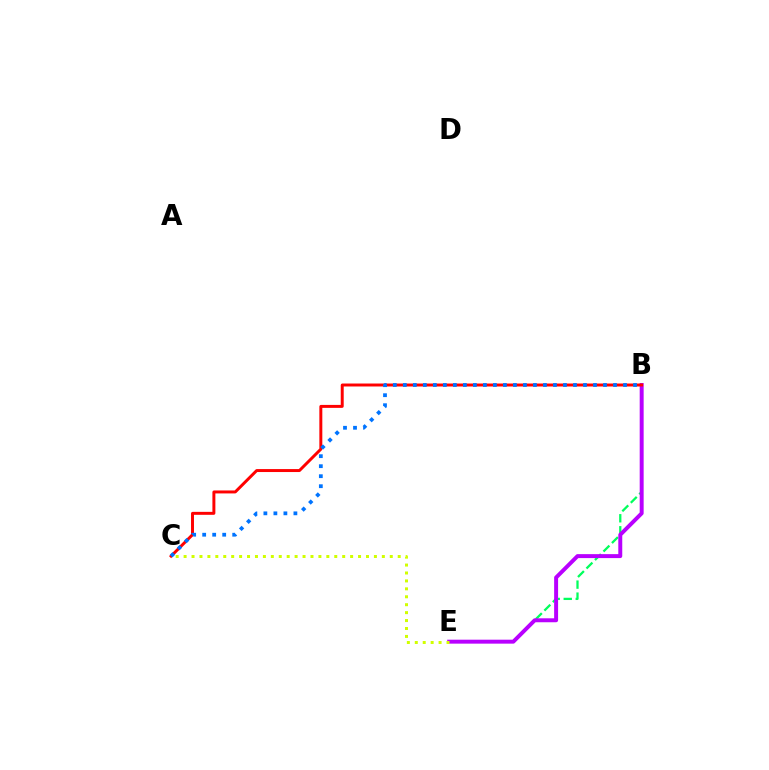{('B', 'E'): [{'color': '#00ff5c', 'line_style': 'dashed', 'thickness': 1.63}, {'color': '#b900ff', 'line_style': 'solid', 'thickness': 2.85}], ('C', 'E'): [{'color': '#d1ff00', 'line_style': 'dotted', 'thickness': 2.15}], ('B', 'C'): [{'color': '#ff0000', 'line_style': 'solid', 'thickness': 2.13}, {'color': '#0074ff', 'line_style': 'dotted', 'thickness': 2.72}]}